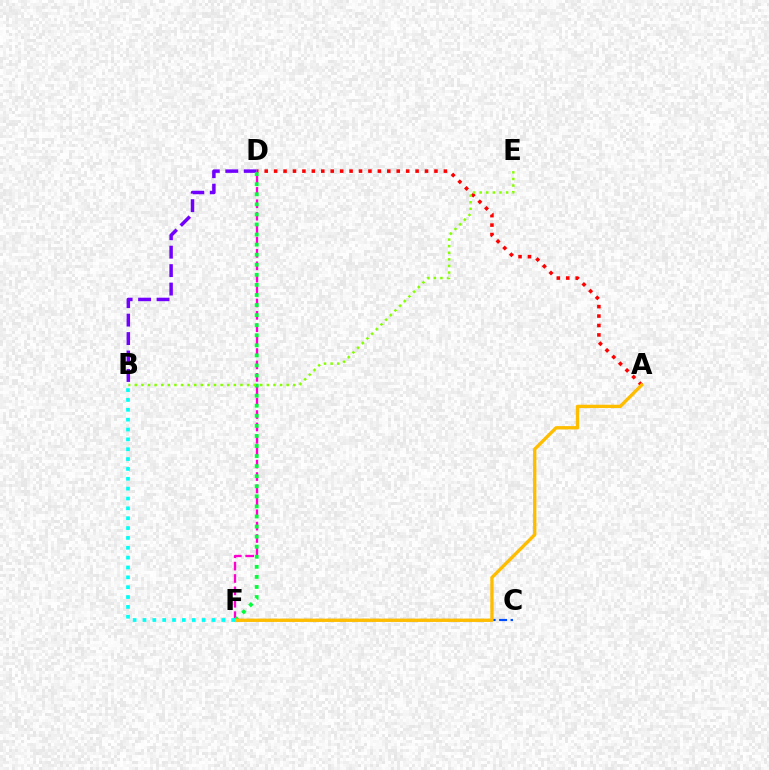{('A', 'D'): [{'color': '#ff0000', 'line_style': 'dotted', 'thickness': 2.56}], ('D', 'F'): [{'color': '#ff00cf', 'line_style': 'dashed', 'thickness': 1.68}, {'color': '#00ff39', 'line_style': 'dotted', 'thickness': 2.74}], ('C', 'F'): [{'color': '#004bff', 'line_style': 'dashed', 'thickness': 1.56}], ('B', 'D'): [{'color': '#7200ff', 'line_style': 'dashed', 'thickness': 2.51}], ('B', 'E'): [{'color': '#84ff00', 'line_style': 'dotted', 'thickness': 1.79}], ('A', 'F'): [{'color': '#ffbd00', 'line_style': 'solid', 'thickness': 2.4}], ('B', 'F'): [{'color': '#00fff6', 'line_style': 'dotted', 'thickness': 2.68}]}